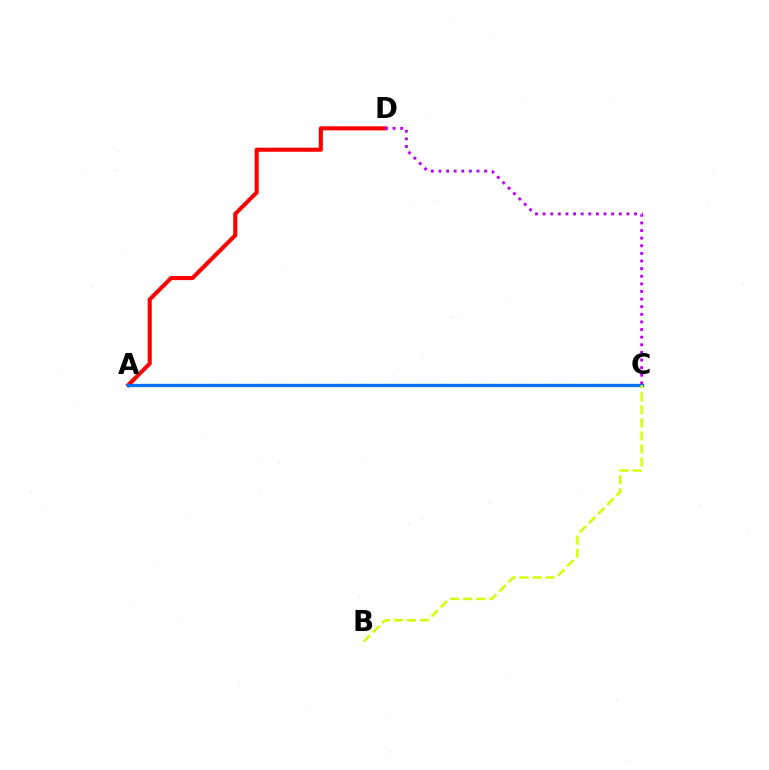{('A', 'C'): [{'color': '#00ff5c', 'line_style': 'dashed', 'thickness': 1.57}, {'color': '#0074ff', 'line_style': 'solid', 'thickness': 2.36}], ('A', 'D'): [{'color': '#ff0000', 'line_style': 'solid', 'thickness': 2.94}], ('C', 'D'): [{'color': '#b900ff', 'line_style': 'dotted', 'thickness': 2.07}], ('B', 'C'): [{'color': '#d1ff00', 'line_style': 'dashed', 'thickness': 1.77}]}